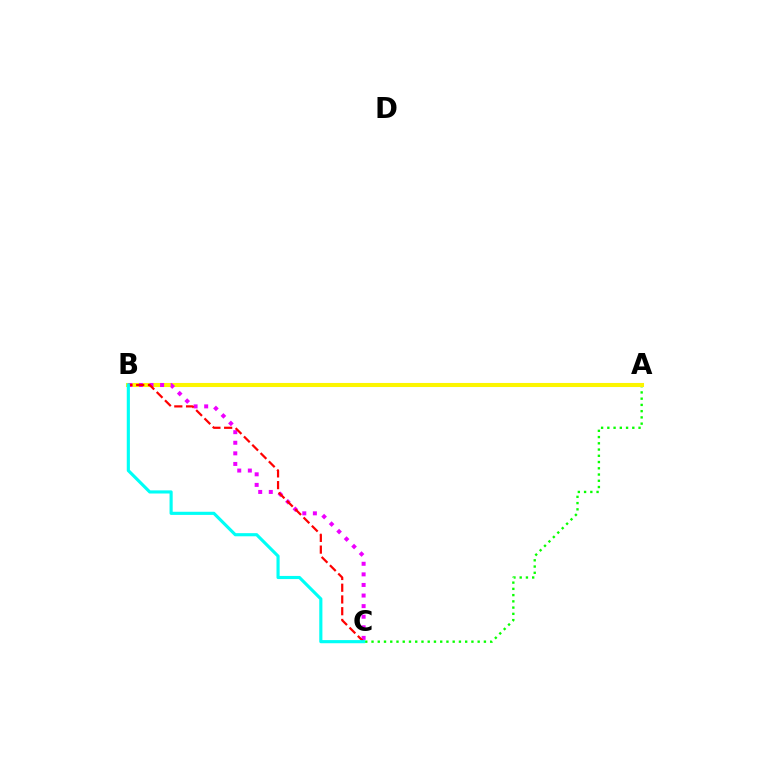{('A', 'B'): [{'color': '#0010ff', 'line_style': 'dotted', 'thickness': 2.03}, {'color': '#fcf500', 'line_style': 'solid', 'thickness': 2.92}], ('A', 'C'): [{'color': '#08ff00', 'line_style': 'dotted', 'thickness': 1.7}], ('B', 'C'): [{'color': '#ee00ff', 'line_style': 'dotted', 'thickness': 2.88}, {'color': '#ff0000', 'line_style': 'dashed', 'thickness': 1.6}, {'color': '#00fff6', 'line_style': 'solid', 'thickness': 2.26}]}